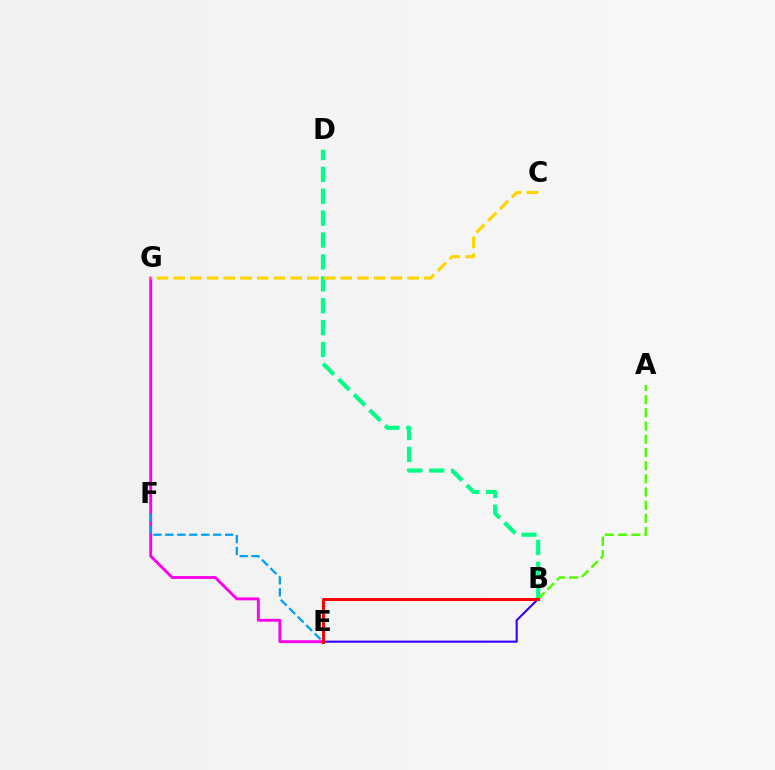{('E', 'G'): [{'color': '#ff00ed', 'line_style': 'solid', 'thickness': 2.08}], ('B', 'D'): [{'color': '#00ff86', 'line_style': 'dashed', 'thickness': 2.97}], ('C', 'G'): [{'color': '#ffd500', 'line_style': 'dashed', 'thickness': 2.27}], ('E', 'F'): [{'color': '#009eff', 'line_style': 'dashed', 'thickness': 1.63}], ('B', 'E'): [{'color': '#3700ff', 'line_style': 'solid', 'thickness': 1.52}, {'color': '#ff0000', 'line_style': 'solid', 'thickness': 2.18}], ('A', 'B'): [{'color': '#4fff00', 'line_style': 'dashed', 'thickness': 1.79}]}